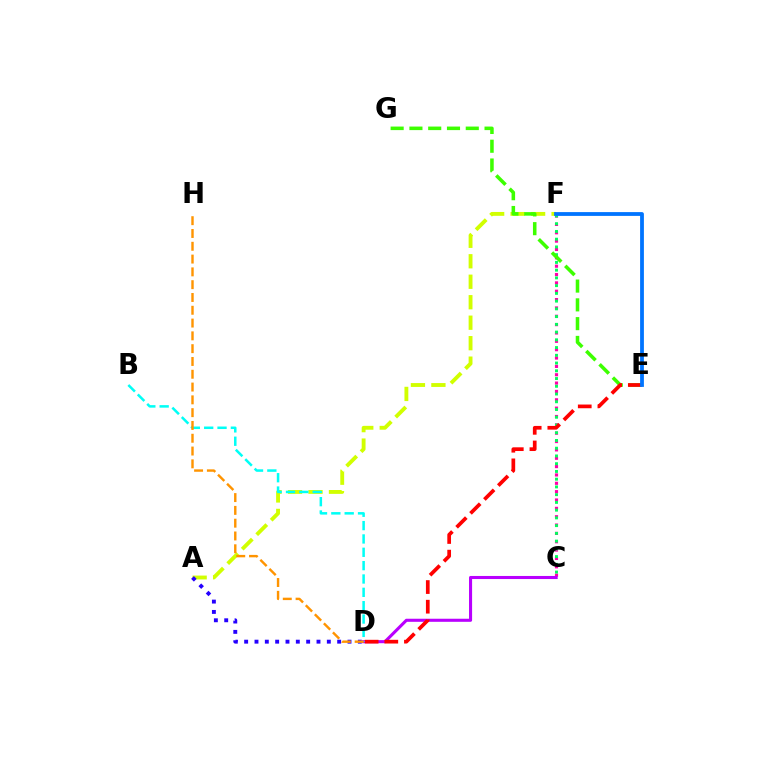{('C', 'F'): [{'color': '#ff00ac', 'line_style': 'dotted', 'thickness': 2.27}, {'color': '#00ff5c', 'line_style': 'dotted', 'thickness': 2.1}], ('A', 'F'): [{'color': '#d1ff00', 'line_style': 'dashed', 'thickness': 2.78}], ('E', 'G'): [{'color': '#3dff00', 'line_style': 'dashed', 'thickness': 2.55}], ('C', 'D'): [{'color': '#b900ff', 'line_style': 'solid', 'thickness': 2.22}], ('A', 'D'): [{'color': '#2500ff', 'line_style': 'dotted', 'thickness': 2.81}], ('D', 'E'): [{'color': '#ff0000', 'line_style': 'dashed', 'thickness': 2.67}], ('E', 'F'): [{'color': '#0074ff', 'line_style': 'solid', 'thickness': 2.73}], ('B', 'D'): [{'color': '#00fff6', 'line_style': 'dashed', 'thickness': 1.81}], ('D', 'H'): [{'color': '#ff9400', 'line_style': 'dashed', 'thickness': 1.74}]}